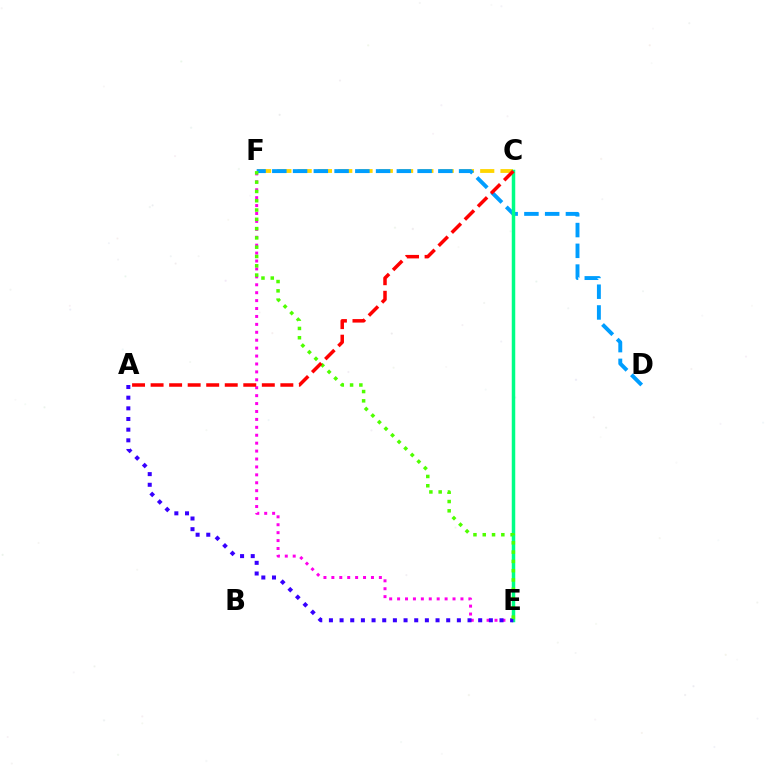{('E', 'F'): [{'color': '#ff00ed', 'line_style': 'dotted', 'thickness': 2.15}, {'color': '#4fff00', 'line_style': 'dotted', 'thickness': 2.52}], ('C', 'F'): [{'color': '#ffd500', 'line_style': 'dashed', 'thickness': 2.76}], ('D', 'F'): [{'color': '#009eff', 'line_style': 'dashed', 'thickness': 2.82}], ('C', 'E'): [{'color': '#00ff86', 'line_style': 'solid', 'thickness': 2.51}], ('A', 'E'): [{'color': '#3700ff', 'line_style': 'dotted', 'thickness': 2.9}], ('A', 'C'): [{'color': '#ff0000', 'line_style': 'dashed', 'thickness': 2.52}]}